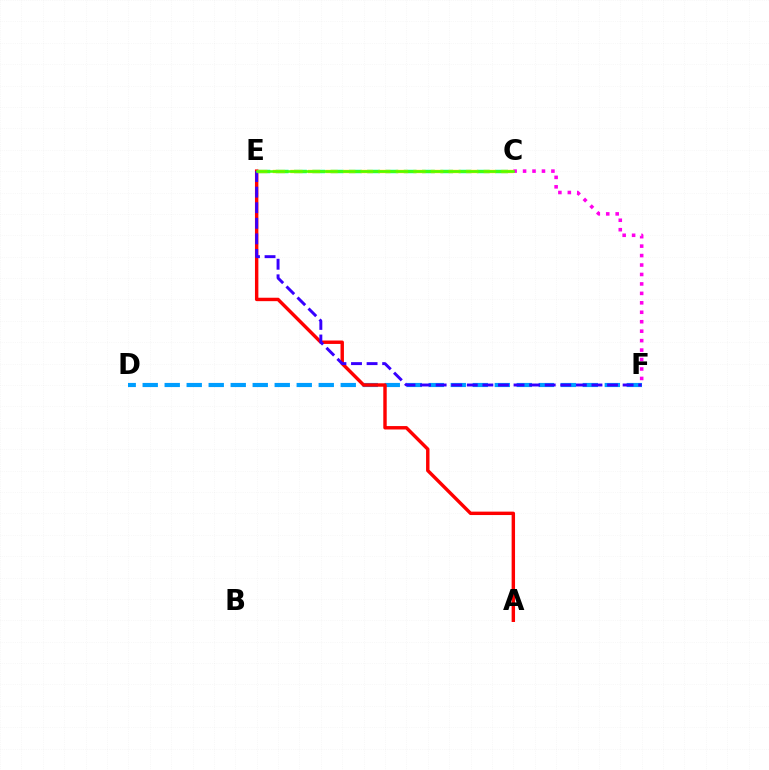{('D', 'F'): [{'color': '#009eff', 'line_style': 'dashed', 'thickness': 2.99}], ('C', 'E'): [{'color': '#00ff86', 'line_style': 'dashed', 'thickness': 2.48}, {'color': '#ffd500', 'line_style': 'dashed', 'thickness': 2.39}, {'color': '#4fff00', 'line_style': 'solid', 'thickness': 1.84}], ('A', 'E'): [{'color': '#ff0000', 'line_style': 'solid', 'thickness': 2.46}], ('E', 'F'): [{'color': '#3700ff', 'line_style': 'dashed', 'thickness': 2.12}], ('C', 'F'): [{'color': '#ff00ed', 'line_style': 'dotted', 'thickness': 2.57}]}